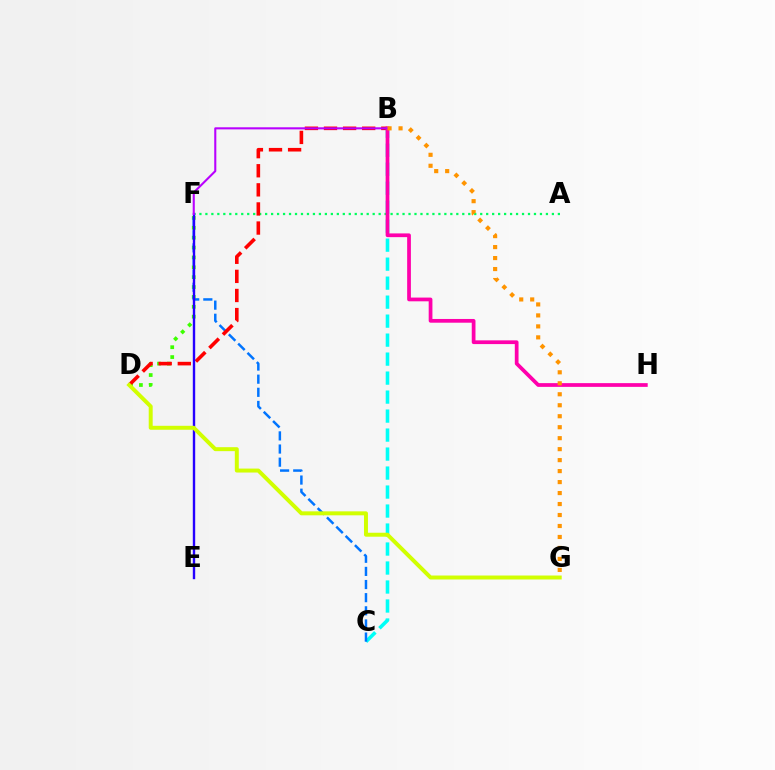{('D', 'F'): [{'color': '#3dff00', 'line_style': 'dotted', 'thickness': 2.68}], ('B', 'C'): [{'color': '#00fff6', 'line_style': 'dashed', 'thickness': 2.58}], ('A', 'F'): [{'color': '#00ff5c', 'line_style': 'dotted', 'thickness': 1.62}], ('C', 'F'): [{'color': '#0074ff', 'line_style': 'dashed', 'thickness': 1.78}], ('B', 'D'): [{'color': '#ff0000', 'line_style': 'dashed', 'thickness': 2.59}], ('B', 'H'): [{'color': '#ff00ac', 'line_style': 'solid', 'thickness': 2.69}], ('E', 'F'): [{'color': '#2500ff', 'line_style': 'solid', 'thickness': 1.72}], ('D', 'G'): [{'color': '#d1ff00', 'line_style': 'solid', 'thickness': 2.85}], ('B', 'F'): [{'color': '#b900ff', 'line_style': 'solid', 'thickness': 1.5}], ('B', 'G'): [{'color': '#ff9400', 'line_style': 'dotted', 'thickness': 2.98}]}